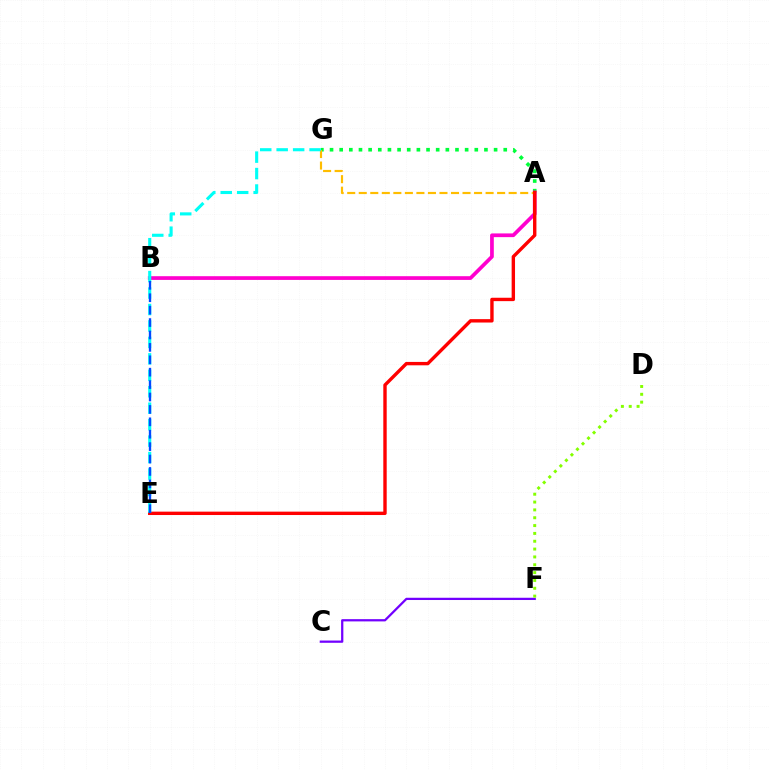{('C', 'F'): [{'color': '#7200ff', 'line_style': 'solid', 'thickness': 1.62}], ('A', 'G'): [{'color': '#00ff39', 'line_style': 'dotted', 'thickness': 2.62}, {'color': '#ffbd00', 'line_style': 'dashed', 'thickness': 1.57}], ('A', 'B'): [{'color': '#ff00cf', 'line_style': 'solid', 'thickness': 2.68}], ('D', 'F'): [{'color': '#84ff00', 'line_style': 'dotted', 'thickness': 2.13}], ('A', 'E'): [{'color': '#ff0000', 'line_style': 'solid', 'thickness': 2.44}], ('E', 'G'): [{'color': '#00fff6', 'line_style': 'dashed', 'thickness': 2.24}], ('B', 'E'): [{'color': '#004bff', 'line_style': 'dashed', 'thickness': 1.69}]}